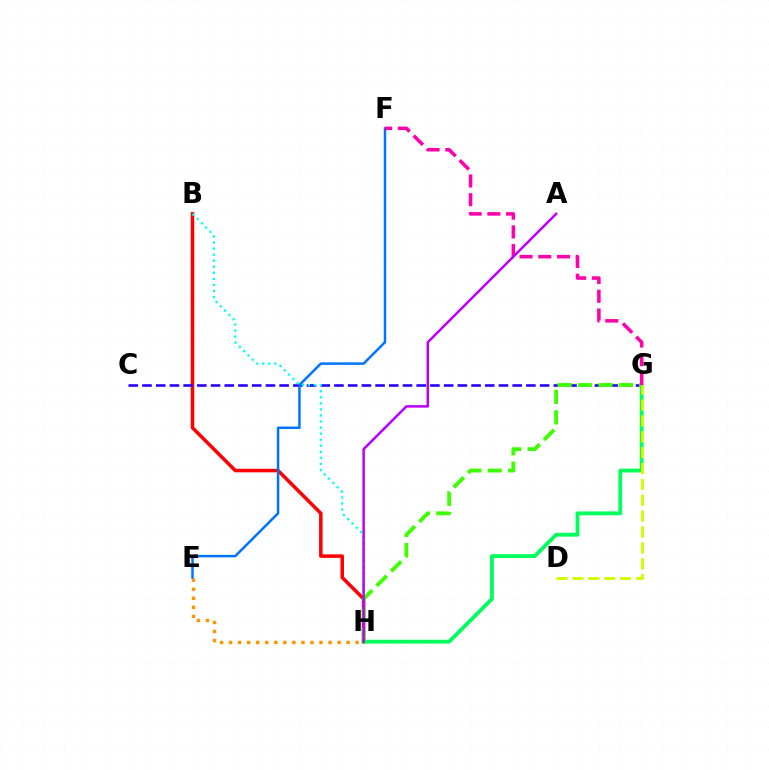{('B', 'H'): [{'color': '#ff0000', 'line_style': 'solid', 'thickness': 2.54}, {'color': '#00fff6', 'line_style': 'dotted', 'thickness': 1.65}], ('E', 'H'): [{'color': '#ff9400', 'line_style': 'dotted', 'thickness': 2.46}], ('C', 'G'): [{'color': '#2500ff', 'line_style': 'dashed', 'thickness': 1.86}], ('G', 'H'): [{'color': '#00ff5c', 'line_style': 'solid', 'thickness': 2.76}, {'color': '#3dff00', 'line_style': 'dashed', 'thickness': 2.77}], ('E', 'F'): [{'color': '#0074ff', 'line_style': 'solid', 'thickness': 1.8}], ('F', 'G'): [{'color': '#ff00ac', 'line_style': 'dashed', 'thickness': 2.55}], ('D', 'G'): [{'color': '#d1ff00', 'line_style': 'dashed', 'thickness': 2.16}], ('A', 'H'): [{'color': '#b900ff', 'line_style': 'solid', 'thickness': 1.8}]}